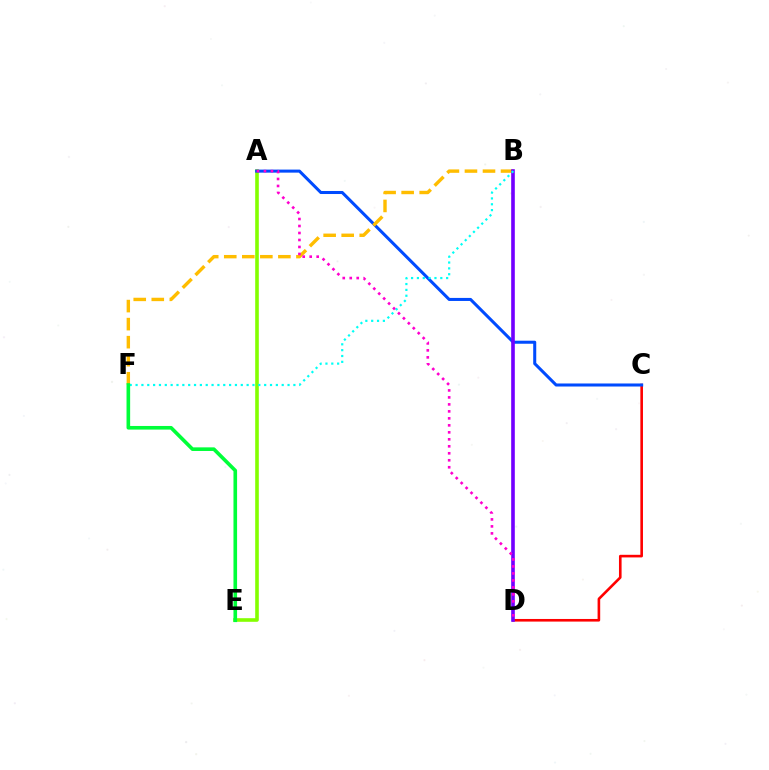{('C', 'D'): [{'color': '#ff0000', 'line_style': 'solid', 'thickness': 1.88}], ('A', 'E'): [{'color': '#84ff00', 'line_style': 'solid', 'thickness': 2.6}], ('A', 'C'): [{'color': '#004bff', 'line_style': 'solid', 'thickness': 2.19}], ('B', 'F'): [{'color': '#ffbd00', 'line_style': 'dashed', 'thickness': 2.45}, {'color': '#00fff6', 'line_style': 'dotted', 'thickness': 1.59}], ('B', 'D'): [{'color': '#7200ff', 'line_style': 'solid', 'thickness': 2.61}], ('A', 'D'): [{'color': '#ff00cf', 'line_style': 'dotted', 'thickness': 1.9}], ('E', 'F'): [{'color': '#00ff39', 'line_style': 'solid', 'thickness': 2.61}]}